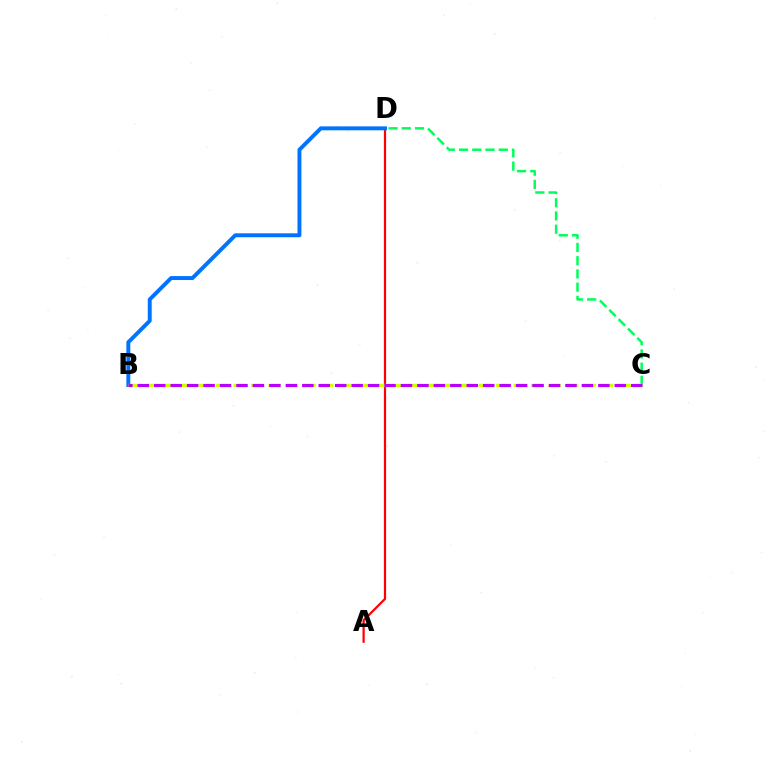{('A', 'D'): [{'color': '#ff0000', 'line_style': 'solid', 'thickness': 1.6}], ('C', 'D'): [{'color': '#00ff5c', 'line_style': 'dashed', 'thickness': 1.8}], ('B', 'D'): [{'color': '#0074ff', 'line_style': 'solid', 'thickness': 2.83}], ('B', 'C'): [{'color': '#d1ff00', 'line_style': 'dashed', 'thickness': 2.38}, {'color': '#b900ff', 'line_style': 'dashed', 'thickness': 2.23}]}